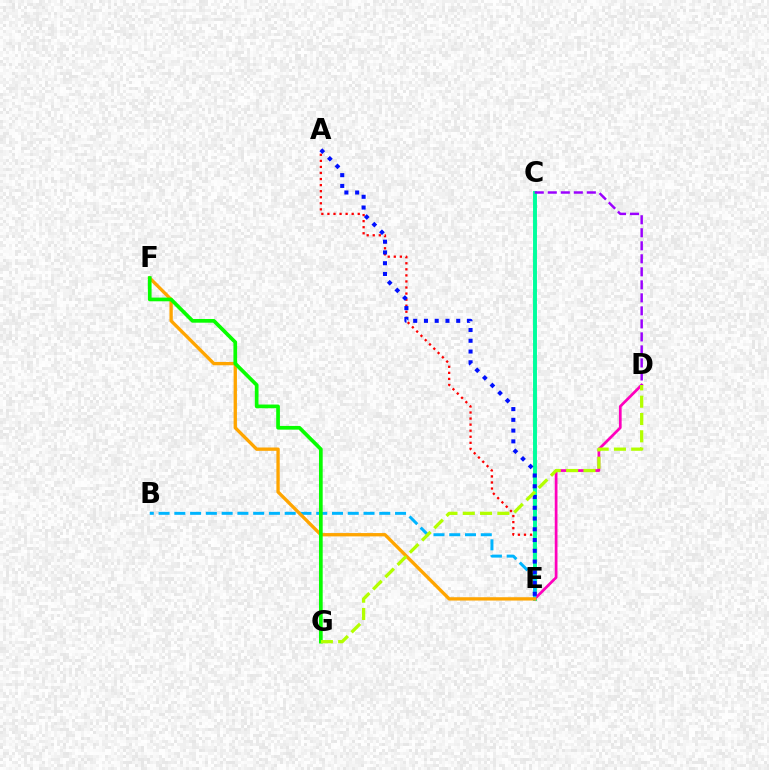{('A', 'E'): [{'color': '#ff0000', 'line_style': 'dotted', 'thickness': 1.65}, {'color': '#0010ff', 'line_style': 'dotted', 'thickness': 2.92}], ('C', 'E'): [{'color': '#00ff9d', 'line_style': 'solid', 'thickness': 2.83}], ('D', 'E'): [{'color': '#ff00bd', 'line_style': 'solid', 'thickness': 1.97}], ('B', 'E'): [{'color': '#00b5ff', 'line_style': 'dashed', 'thickness': 2.14}], ('C', 'D'): [{'color': '#9b00ff', 'line_style': 'dashed', 'thickness': 1.77}], ('E', 'F'): [{'color': '#ffa500', 'line_style': 'solid', 'thickness': 2.39}], ('F', 'G'): [{'color': '#08ff00', 'line_style': 'solid', 'thickness': 2.66}], ('D', 'G'): [{'color': '#b3ff00', 'line_style': 'dashed', 'thickness': 2.35}]}